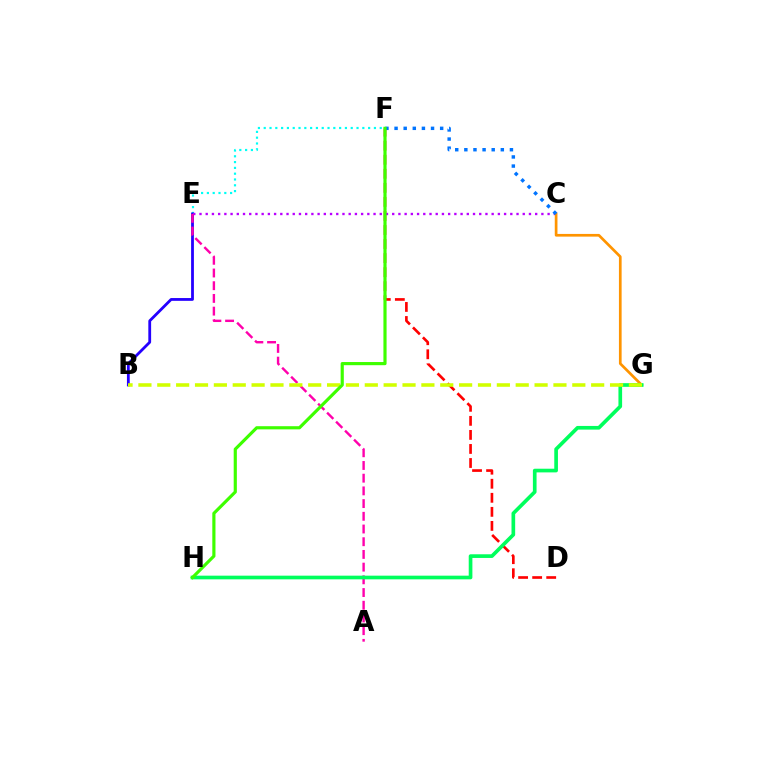{('E', 'F'): [{'color': '#00fff6', 'line_style': 'dotted', 'thickness': 1.58}], ('B', 'E'): [{'color': '#2500ff', 'line_style': 'solid', 'thickness': 2.01}], ('D', 'F'): [{'color': '#ff0000', 'line_style': 'dashed', 'thickness': 1.91}], ('C', 'E'): [{'color': '#b900ff', 'line_style': 'dotted', 'thickness': 1.69}], ('C', 'G'): [{'color': '#ff9400', 'line_style': 'solid', 'thickness': 1.94}], ('A', 'E'): [{'color': '#ff00ac', 'line_style': 'dashed', 'thickness': 1.73}], ('G', 'H'): [{'color': '#00ff5c', 'line_style': 'solid', 'thickness': 2.64}], ('C', 'F'): [{'color': '#0074ff', 'line_style': 'dotted', 'thickness': 2.48}], ('B', 'G'): [{'color': '#d1ff00', 'line_style': 'dashed', 'thickness': 2.56}], ('F', 'H'): [{'color': '#3dff00', 'line_style': 'solid', 'thickness': 2.28}]}